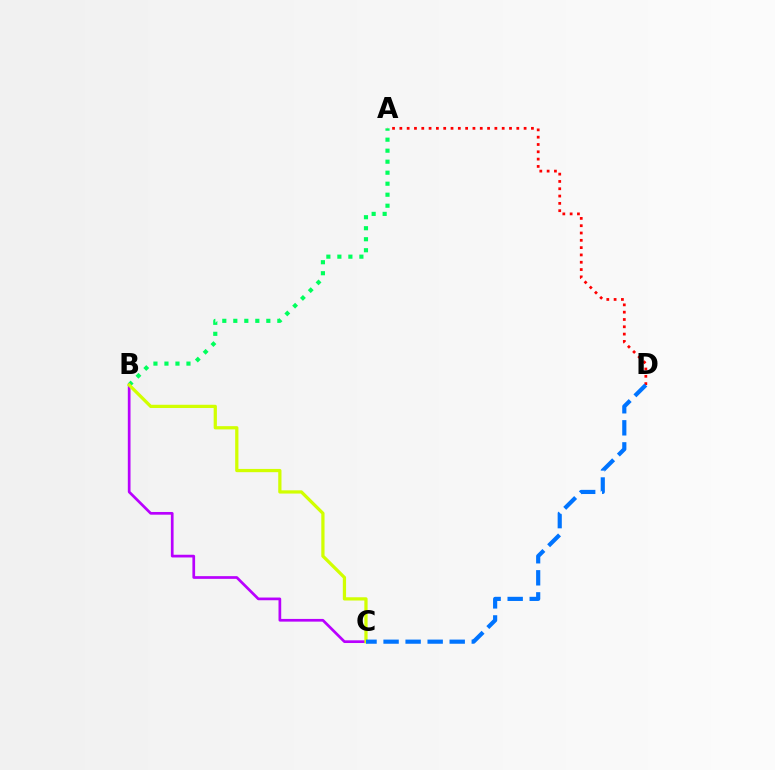{('A', 'B'): [{'color': '#00ff5c', 'line_style': 'dotted', 'thickness': 2.99}], ('B', 'C'): [{'color': '#b900ff', 'line_style': 'solid', 'thickness': 1.95}, {'color': '#d1ff00', 'line_style': 'solid', 'thickness': 2.33}], ('A', 'D'): [{'color': '#ff0000', 'line_style': 'dotted', 'thickness': 1.99}], ('C', 'D'): [{'color': '#0074ff', 'line_style': 'dashed', 'thickness': 2.99}]}